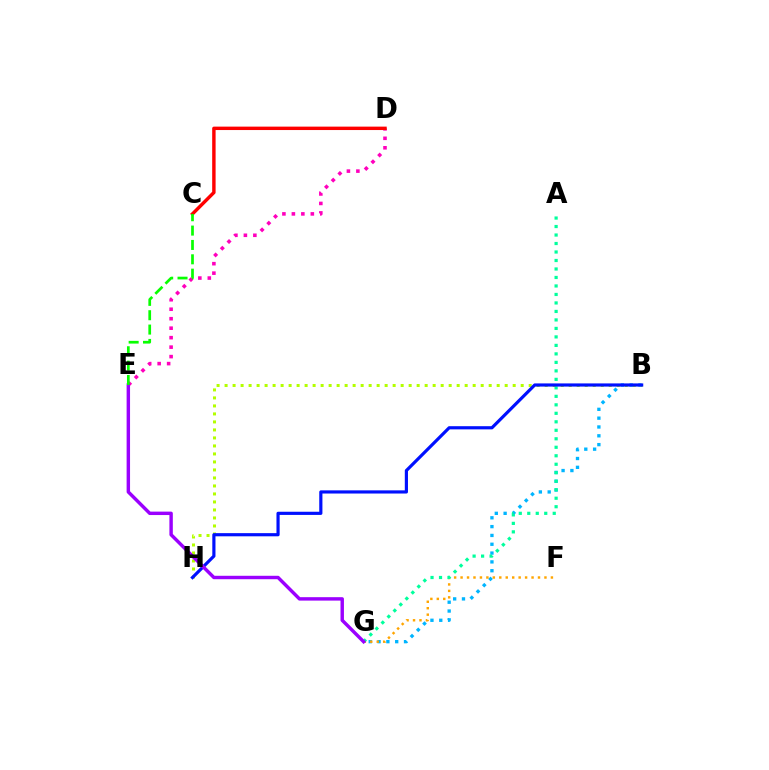{('B', 'H'): [{'color': '#b3ff00', 'line_style': 'dotted', 'thickness': 2.17}, {'color': '#0010ff', 'line_style': 'solid', 'thickness': 2.28}], ('B', 'G'): [{'color': '#00b5ff', 'line_style': 'dotted', 'thickness': 2.4}], ('D', 'E'): [{'color': '#ff00bd', 'line_style': 'dotted', 'thickness': 2.57}], ('C', 'D'): [{'color': '#ff0000', 'line_style': 'solid', 'thickness': 2.46}], ('F', 'G'): [{'color': '#ffa500', 'line_style': 'dotted', 'thickness': 1.75}], ('A', 'G'): [{'color': '#00ff9d', 'line_style': 'dotted', 'thickness': 2.31}], ('E', 'G'): [{'color': '#9b00ff', 'line_style': 'solid', 'thickness': 2.47}], ('C', 'E'): [{'color': '#08ff00', 'line_style': 'dashed', 'thickness': 1.95}]}